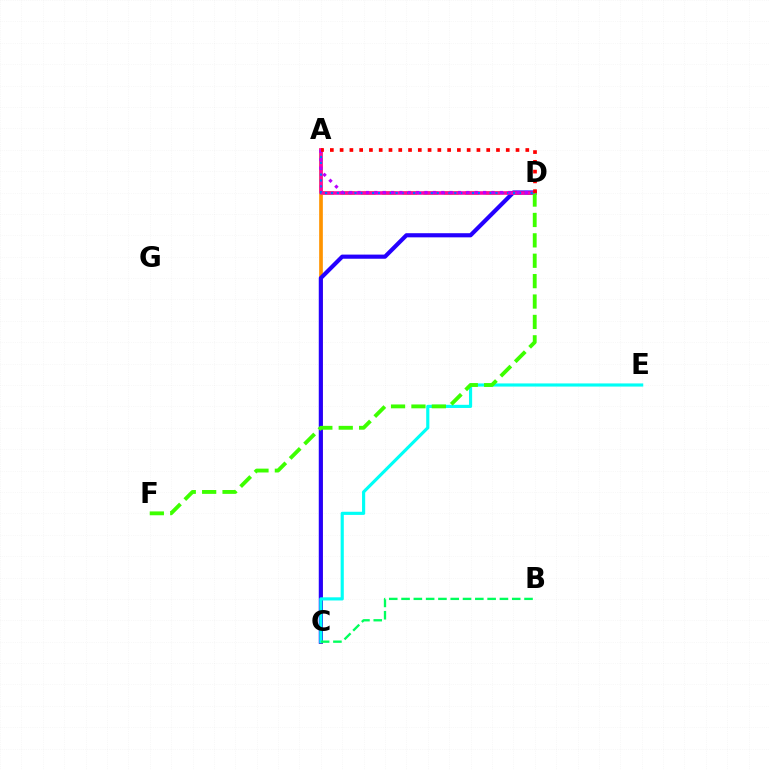{('A', 'C'): [{'color': '#ff9400', 'line_style': 'solid', 'thickness': 2.65}], ('A', 'D'): [{'color': '#d1ff00', 'line_style': 'dashed', 'thickness': 2.82}, {'color': '#ff00ac', 'line_style': 'solid', 'thickness': 2.58}, {'color': '#0074ff', 'line_style': 'dotted', 'thickness': 1.6}, {'color': '#b900ff', 'line_style': 'dotted', 'thickness': 2.27}, {'color': '#ff0000', 'line_style': 'dotted', 'thickness': 2.66}], ('C', 'D'): [{'color': '#2500ff', 'line_style': 'solid', 'thickness': 2.98}], ('C', 'E'): [{'color': '#00fff6', 'line_style': 'solid', 'thickness': 2.27}], ('D', 'F'): [{'color': '#3dff00', 'line_style': 'dashed', 'thickness': 2.77}], ('B', 'C'): [{'color': '#00ff5c', 'line_style': 'dashed', 'thickness': 1.67}]}